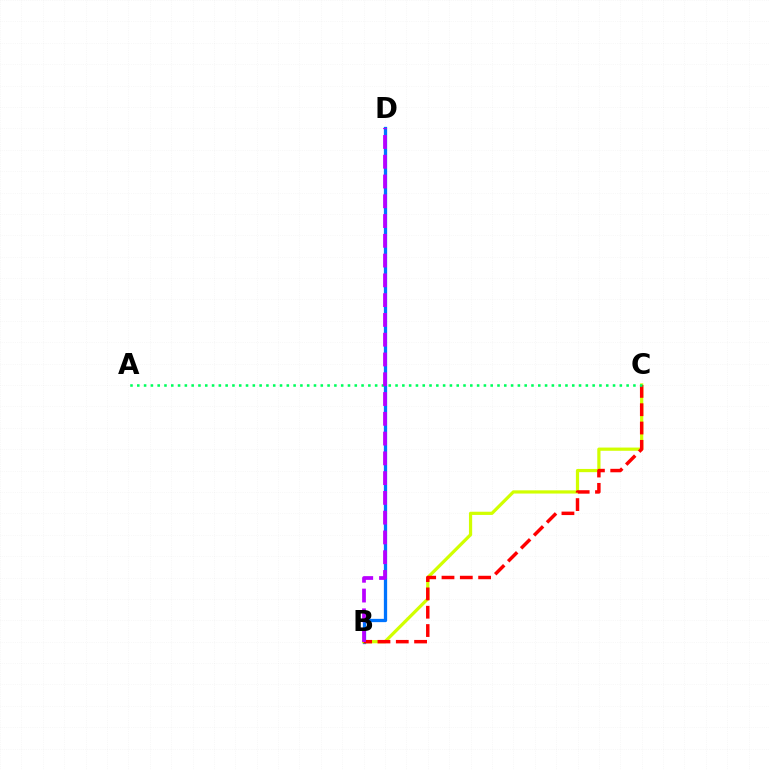{('B', 'D'): [{'color': '#0074ff', 'line_style': 'solid', 'thickness': 2.36}, {'color': '#b900ff', 'line_style': 'dashed', 'thickness': 2.69}], ('B', 'C'): [{'color': '#d1ff00', 'line_style': 'solid', 'thickness': 2.32}, {'color': '#ff0000', 'line_style': 'dashed', 'thickness': 2.49}], ('A', 'C'): [{'color': '#00ff5c', 'line_style': 'dotted', 'thickness': 1.85}]}